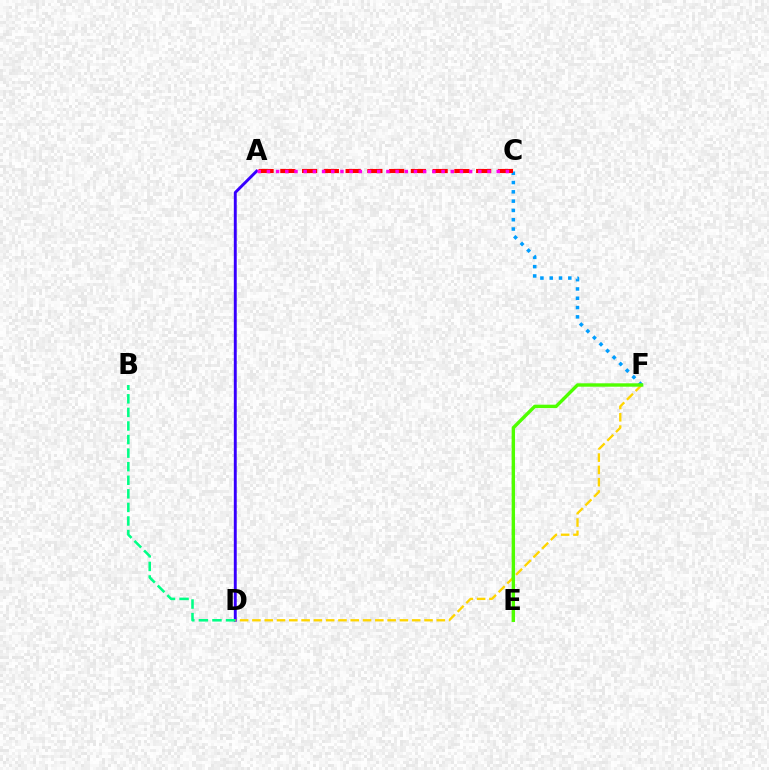{('C', 'F'): [{'color': '#009eff', 'line_style': 'dotted', 'thickness': 2.53}], ('A', 'C'): [{'color': '#ff0000', 'line_style': 'dashed', 'thickness': 2.96}, {'color': '#ff00ed', 'line_style': 'dotted', 'thickness': 2.5}], ('A', 'D'): [{'color': '#3700ff', 'line_style': 'solid', 'thickness': 2.1}], ('D', 'F'): [{'color': '#ffd500', 'line_style': 'dashed', 'thickness': 1.67}], ('E', 'F'): [{'color': '#4fff00', 'line_style': 'solid', 'thickness': 2.44}], ('B', 'D'): [{'color': '#00ff86', 'line_style': 'dashed', 'thickness': 1.84}]}